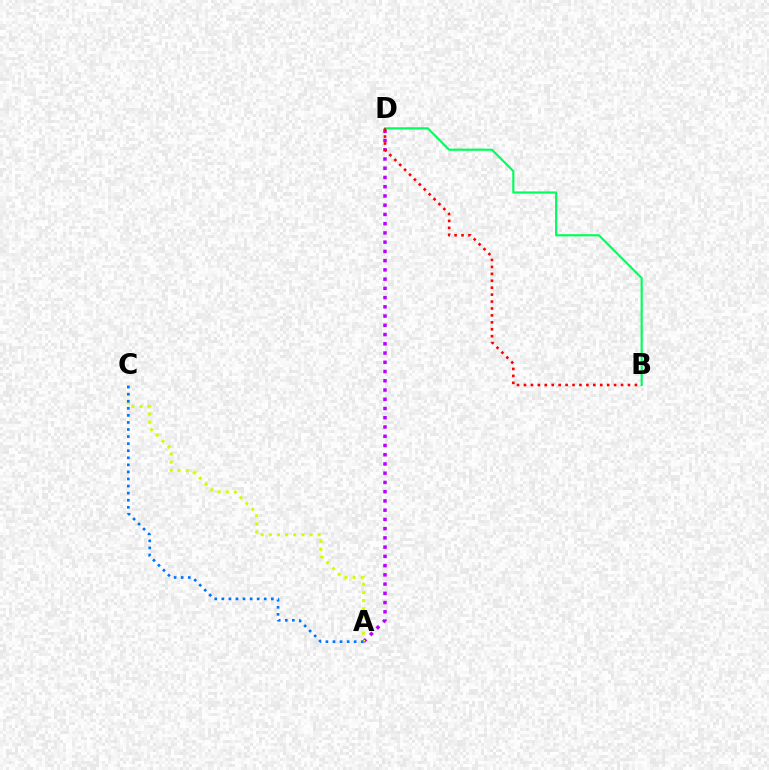{('A', 'D'): [{'color': '#b900ff', 'line_style': 'dotted', 'thickness': 2.51}], ('B', 'D'): [{'color': '#00ff5c', 'line_style': 'solid', 'thickness': 1.56}, {'color': '#ff0000', 'line_style': 'dotted', 'thickness': 1.88}], ('A', 'C'): [{'color': '#d1ff00', 'line_style': 'dotted', 'thickness': 2.21}, {'color': '#0074ff', 'line_style': 'dotted', 'thickness': 1.92}]}